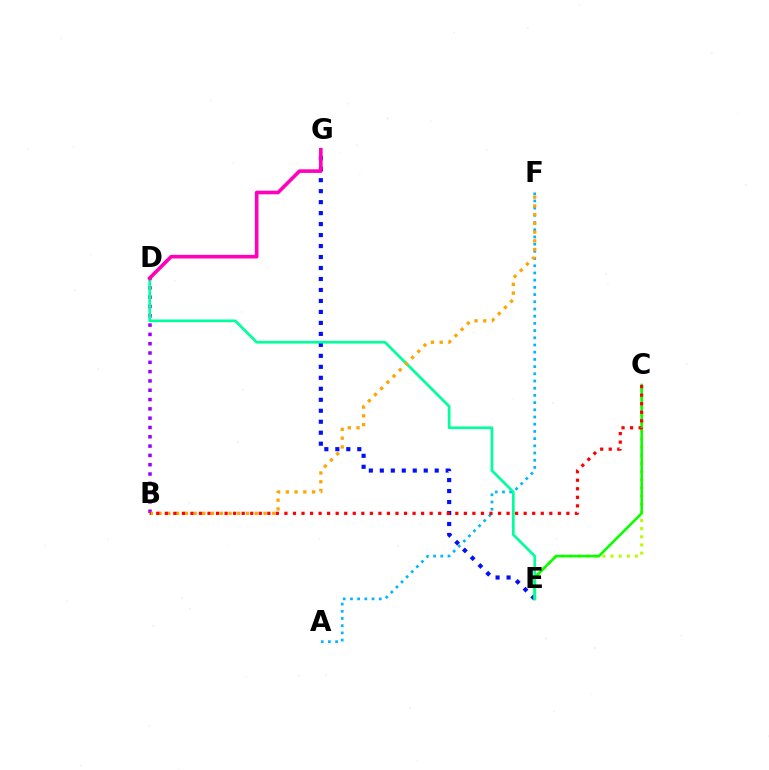{('A', 'F'): [{'color': '#00b5ff', 'line_style': 'dotted', 'thickness': 1.96}], ('C', 'E'): [{'color': '#b3ff00', 'line_style': 'dotted', 'thickness': 2.22}, {'color': '#08ff00', 'line_style': 'solid', 'thickness': 1.87}], ('E', 'G'): [{'color': '#0010ff', 'line_style': 'dotted', 'thickness': 2.98}], ('B', 'D'): [{'color': '#9b00ff', 'line_style': 'dotted', 'thickness': 2.53}], ('D', 'E'): [{'color': '#00ff9d', 'line_style': 'solid', 'thickness': 1.94}], ('B', 'F'): [{'color': '#ffa500', 'line_style': 'dotted', 'thickness': 2.37}], ('D', 'G'): [{'color': '#ff00bd', 'line_style': 'solid', 'thickness': 2.61}], ('B', 'C'): [{'color': '#ff0000', 'line_style': 'dotted', 'thickness': 2.32}]}